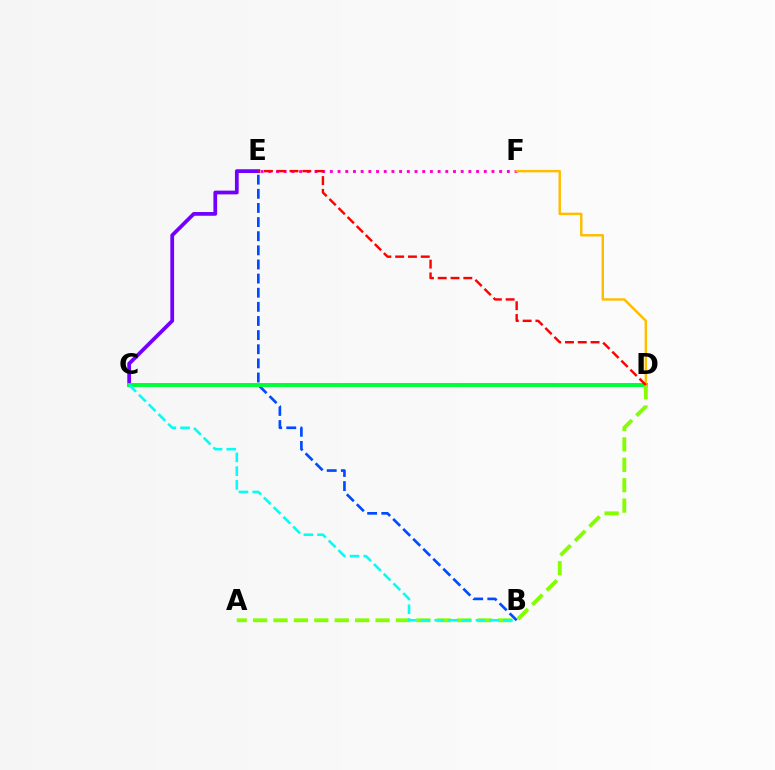{('B', 'E'): [{'color': '#004bff', 'line_style': 'dashed', 'thickness': 1.92}], ('C', 'E'): [{'color': '#7200ff', 'line_style': 'solid', 'thickness': 2.7}], ('C', 'D'): [{'color': '#00ff39', 'line_style': 'solid', 'thickness': 2.85}], ('E', 'F'): [{'color': '#ff00cf', 'line_style': 'dotted', 'thickness': 2.09}], ('A', 'D'): [{'color': '#84ff00', 'line_style': 'dashed', 'thickness': 2.77}], ('B', 'C'): [{'color': '#00fff6', 'line_style': 'dashed', 'thickness': 1.87}], ('D', 'F'): [{'color': '#ffbd00', 'line_style': 'solid', 'thickness': 1.76}], ('D', 'E'): [{'color': '#ff0000', 'line_style': 'dashed', 'thickness': 1.74}]}